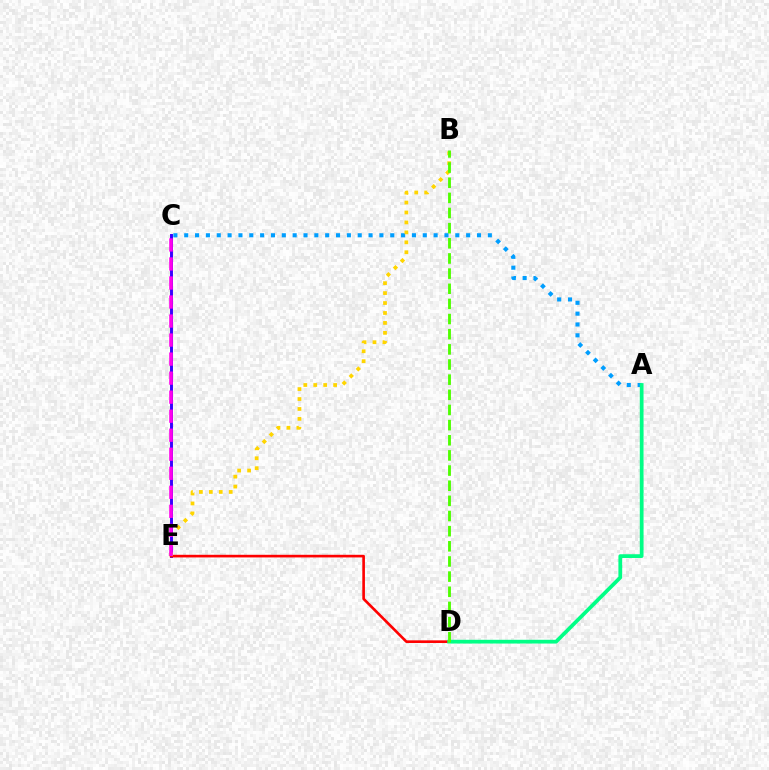{('C', 'E'): [{'color': '#3700ff', 'line_style': 'solid', 'thickness': 2.11}, {'color': '#ff00ed', 'line_style': 'dashed', 'thickness': 2.58}], ('D', 'E'): [{'color': '#ff0000', 'line_style': 'solid', 'thickness': 1.9}], ('A', 'C'): [{'color': '#009eff', 'line_style': 'dotted', 'thickness': 2.95}], ('B', 'E'): [{'color': '#ffd500', 'line_style': 'dotted', 'thickness': 2.7}], ('A', 'D'): [{'color': '#00ff86', 'line_style': 'solid', 'thickness': 2.7}], ('B', 'D'): [{'color': '#4fff00', 'line_style': 'dashed', 'thickness': 2.06}]}